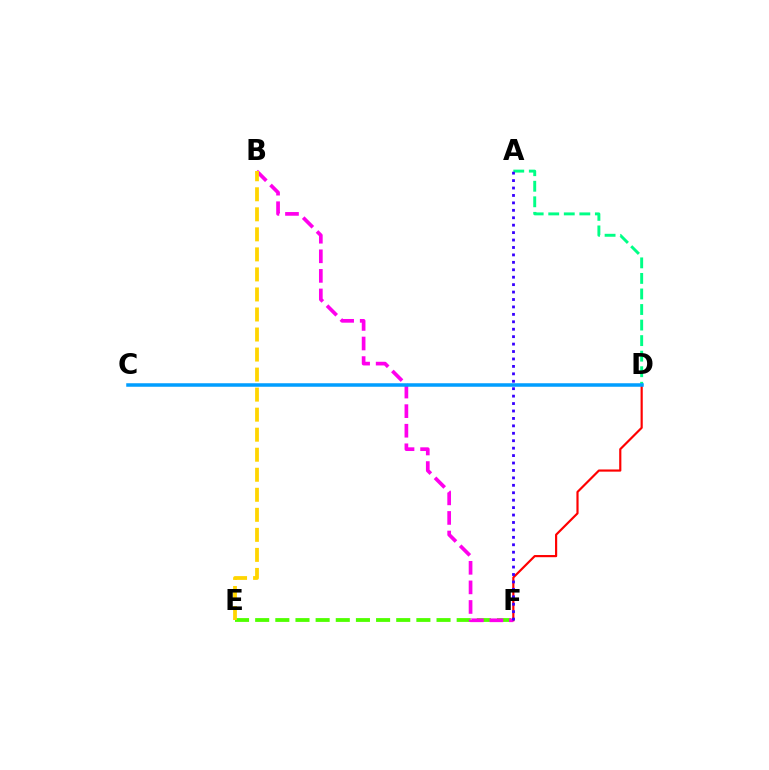{('E', 'F'): [{'color': '#4fff00', 'line_style': 'dashed', 'thickness': 2.74}], ('D', 'F'): [{'color': '#ff0000', 'line_style': 'solid', 'thickness': 1.57}], ('A', 'D'): [{'color': '#00ff86', 'line_style': 'dashed', 'thickness': 2.11}], ('B', 'F'): [{'color': '#ff00ed', 'line_style': 'dashed', 'thickness': 2.66}], ('B', 'E'): [{'color': '#ffd500', 'line_style': 'dashed', 'thickness': 2.72}], ('A', 'F'): [{'color': '#3700ff', 'line_style': 'dotted', 'thickness': 2.02}], ('C', 'D'): [{'color': '#009eff', 'line_style': 'solid', 'thickness': 2.53}]}